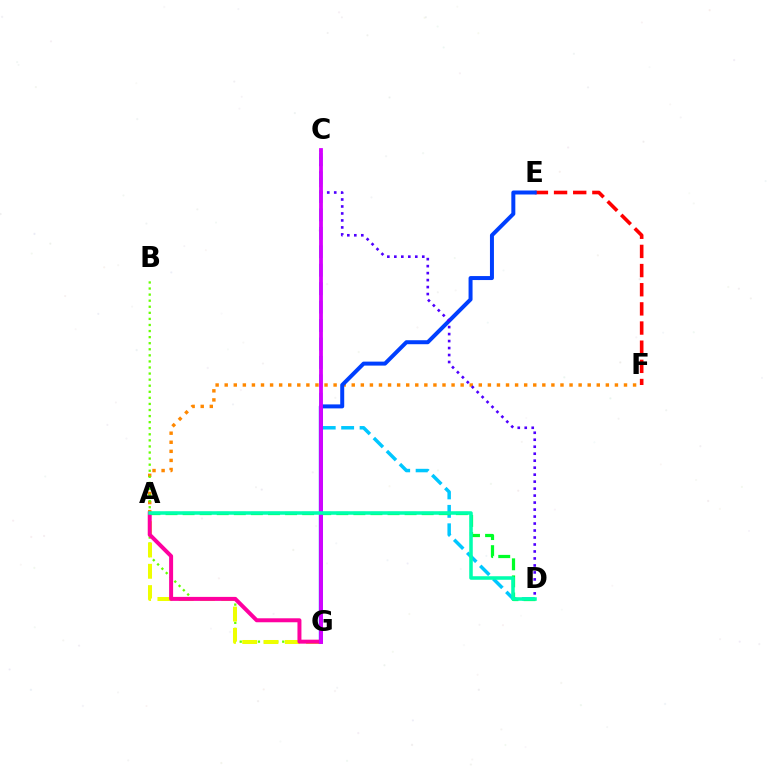{('A', 'F'): [{'color': '#ff8800', 'line_style': 'dotted', 'thickness': 2.47}], ('C', 'D'): [{'color': '#00c7ff', 'line_style': 'dashed', 'thickness': 2.5}, {'color': '#4f00ff', 'line_style': 'dotted', 'thickness': 1.9}], ('B', 'G'): [{'color': '#66ff00', 'line_style': 'dotted', 'thickness': 1.65}], ('E', 'F'): [{'color': '#ff0000', 'line_style': 'dashed', 'thickness': 2.6}], ('A', 'G'): [{'color': '#eeff00', 'line_style': 'dashed', 'thickness': 2.89}, {'color': '#ff00a0', 'line_style': 'solid', 'thickness': 2.86}], ('A', 'D'): [{'color': '#00ff27', 'line_style': 'dashed', 'thickness': 2.32}, {'color': '#00ffaf', 'line_style': 'solid', 'thickness': 2.55}], ('E', 'G'): [{'color': '#003fff', 'line_style': 'solid', 'thickness': 2.87}], ('C', 'G'): [{'color': '#d600ff', 'line_style': 'solid', 'thickness': 2.73}]}